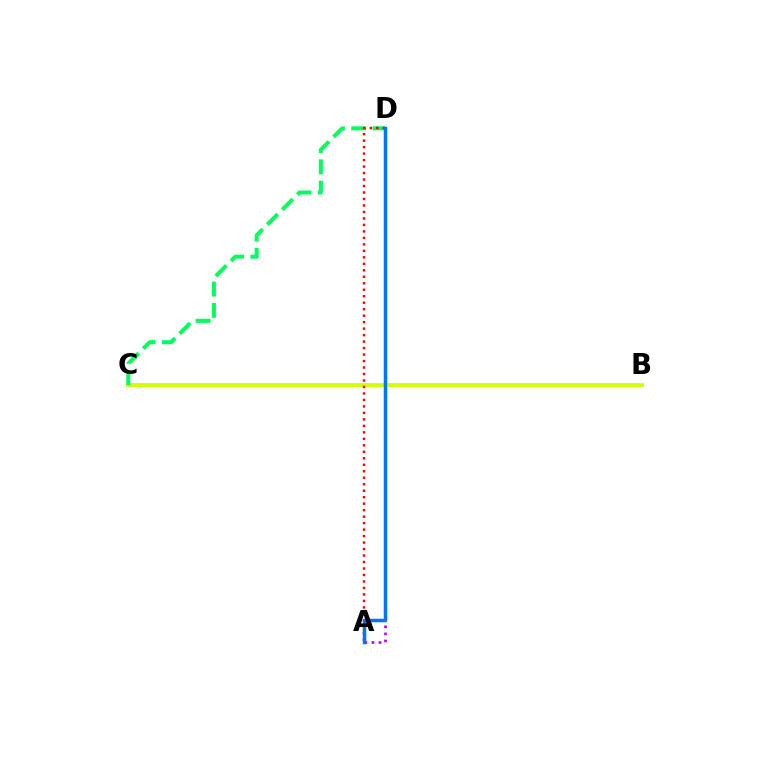{('B', 'C'): [{'color': '#d1ff00', 'line_style': 'solid', 'thickness': 2.75}], ('C', 'D'): [{'color': '#00ff5c', 'line_style': 'dashed', 'thickness': 2.89}], ('A', 'D'): [{'color': '#b900ff', 'line_style': 'dotted', 'thickness': 1.92}, {'color': '#ff0000', 'line_style': 'dotted', 'thickness': 1.76}, {'color': '#0074ff', 'line_style': 'solid', 'thickness': 2.52}]}